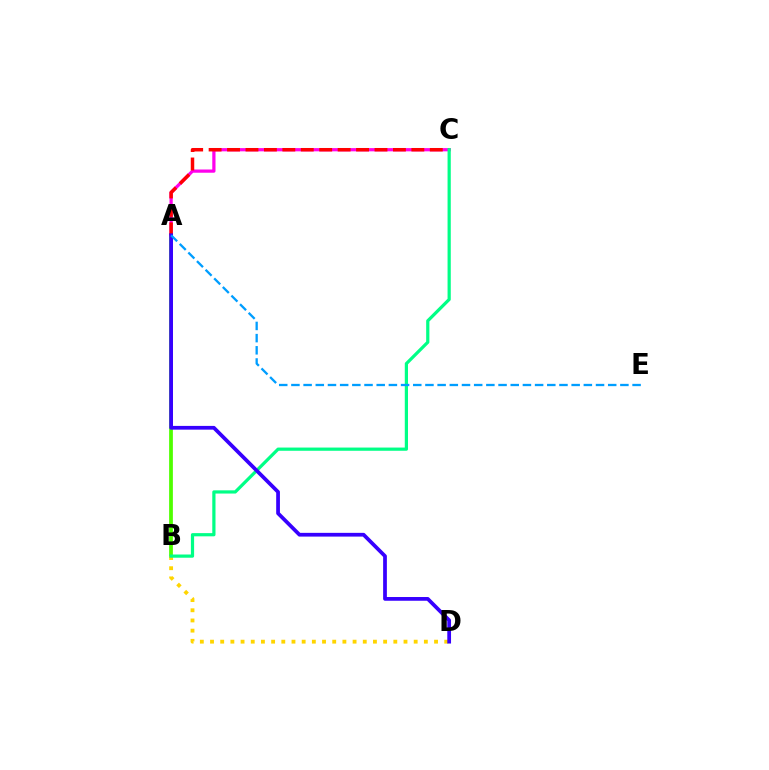{('A', 'B'): [{'color': '#4fff00', 'line_style': 'solid', 'thickness': 2.7}], ('A', 'C'): [{'color': '#ff00ed', 'line_style': 'solid', 'thickness': 2.32}, {'color': '#ff0000', 'line_style': 'dashed', 'thickness': 2.5}], ('B', 'D'): [{'color': '#ffd500', 'line_style': 'dotted', 'thickness': 2.77}], ('B', 'C'): [{'color': '#00ff86', 'line_style': 'solid', 'thickness': 2.31}], ('A', 'D'): [{'color': '#3700ff', 'line_style': 'solid', 'thickness': 2.69}], ('A', 'E'): [{'color': '#009eff', 'line_style': 'dashed', 'thickness': 1.66}]}